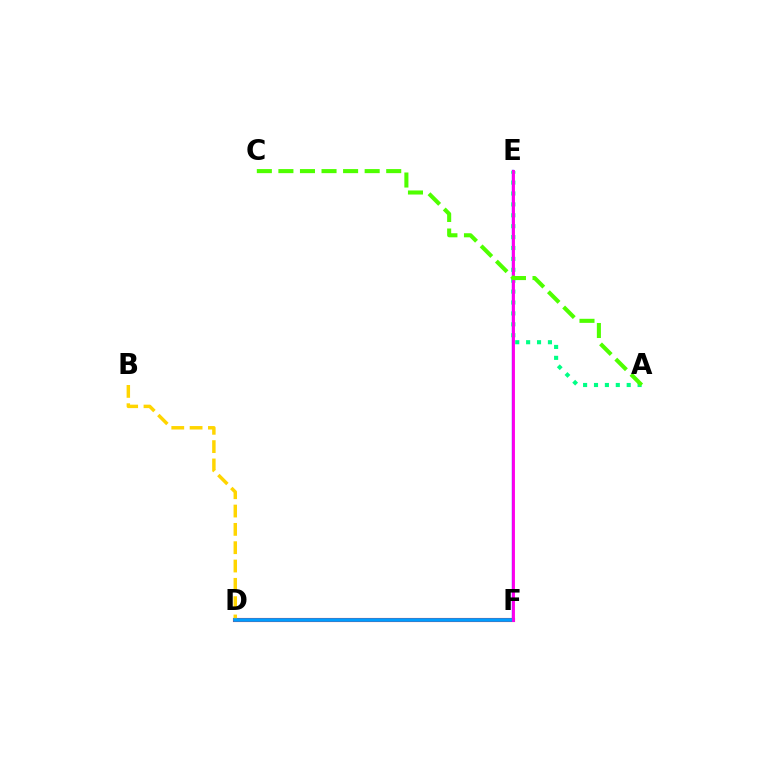{('D', 'F'): [{'color': '#ff0000', 'line_style': 'solid', 'thickness': 2.95}, {'color': '#009eff', 'line_style': 'solid', 'thickness': 2.63}], ('B', 'D'): [{'color': '#ffd500', 'line_style': 'dashed', 'thickness': 2.49}], ('E', 'F'): [{'color': '#3700ff', 'line_style': 'solid', 'thickness': 1.68}, {'color': '#ff00ed', 'line_style': 'solid', 'thickness': 2.06}], ('A', 'E'): [{'color': '#00ff86', 'line_style': 'dotted', 'thickness': 2.96}], ('A', 'C'): [{'color': '#4fff00', 'line_style': 'dashed', 'thickness': 2.93}]}